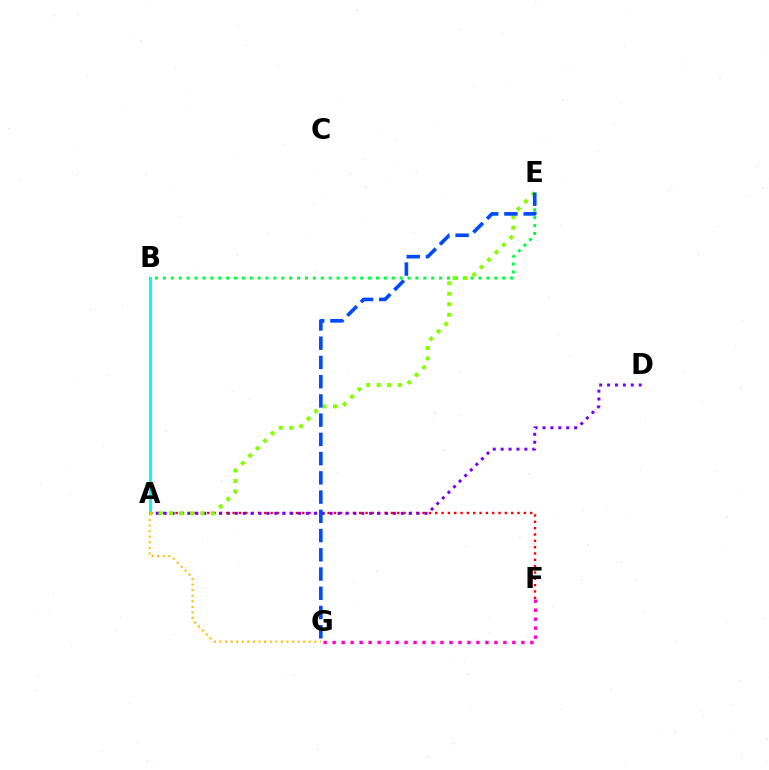{('F', 'G'): [{'color': '#ff00cf', 'line_style': 'dotted', 'thickness': 2.44}], ('A', 'B'): [{'color': '#00fff6', 'line_style': 'solid', 'thickness': 2.17}], ('A', 'F'): [{'color': '#ff0000', 'line_style': 'dotted', 'thickness': 1.72}], ('B', 'E'): [{'color': '#00ff39', 'line_style': 'dotted', 'thickness': 2.14}], ('A', 'D'): [{'color': '#7200ff', 'line_style': 'dotted', 'thickness': 2.15}], ('A', 'E'): [{'color': '#84ff00', 'line_style': 'dotted', 'thickness': 2.86}], ('A', 'G'): [{'color': '#ffbd00', 'line_style': 'dotted', 'thickness': 1.52}], ('E', 'G'): [{'color': '#004bff', 'line_style': 'dashed', 'thickness': 2.61}]}